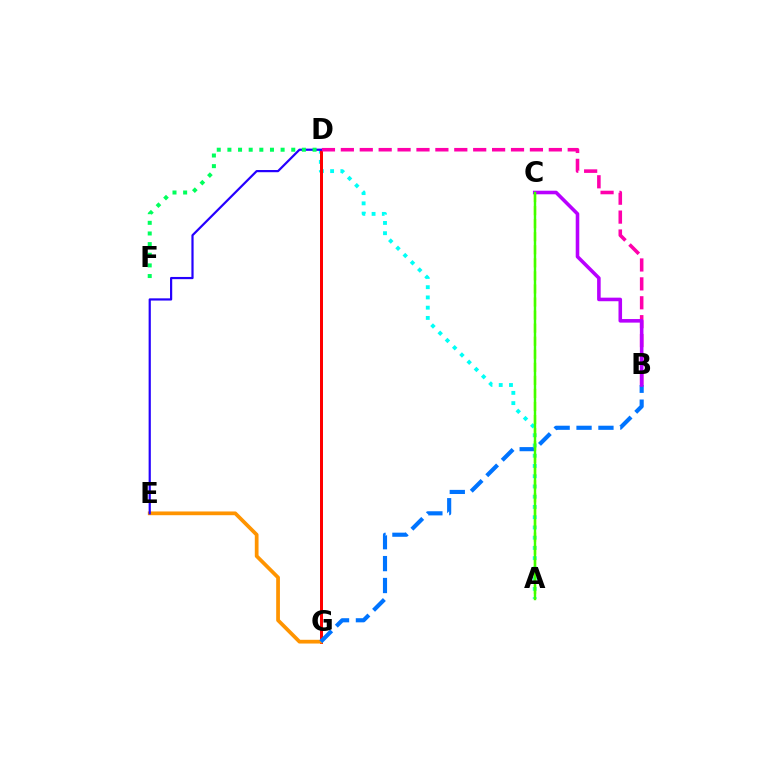{('A', 'D'): [{'color': '#00fff6', 'line_style': 'dotted', 'thickness': 2.78}], ('A', 'C'): [{'color': '#d1ff00', 'line_style': 'dashed', 'thickness': 1.77}, {'color': '#3dff00', 'line_style': 'solid', 'thickness': 1.75}], ('D', 'G'): [{'color': '#ff0000', 'line_style': 'solid', 'thickness': 2.16}], ('B', 'D'): [{'color': '#ff00ac', 'line_style': 'dashed', 'thickness': 2.57}], ('E', 'G'): [{'color': '#ff9400', 'line_style': 'solid', 'thickness': 2.69}], ('D', 'E'): [{'color': '#2500ff', 'line_style': 'solid', 'thickness': 1.58}], ('D', 'F'): [{'color': '#00ff5c', 'line_style': 'dotted', 'thickness': 2.89}], ('B', 'G'): [{'color': '#0074ff', 'line_style': 'dashed', 'thickness': 2.98}], ('B', 'C'): [{'color': '#b900ff', 'line_style': 'solid', 'thickness': 2.57}]}